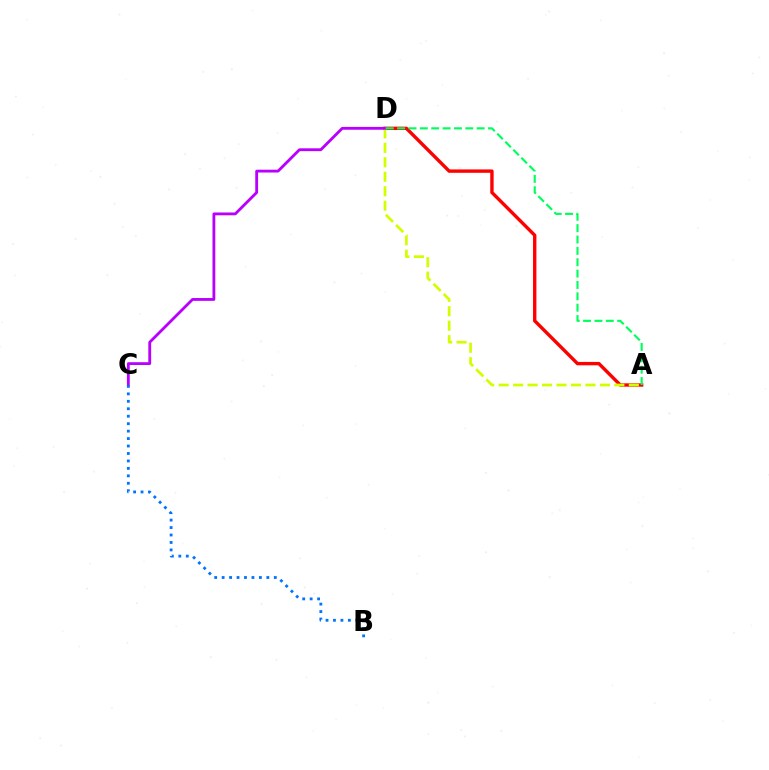{('A', 'D'): [{'color': '#ff0000', 'line_style': 'solid', 'thickness': 2.44}, {'color': '#d1ff00', 'line_style': 'dashed', 'thickness': 1.97}, {'color': '#00ff5c', 'line_style': 'dashed', 'thickness': 1.54}], ('C', 'D'): [{'color': '#b900ff', 'line_style': 'solid', 'thickness': 2.03}], ('B', 'C'): [{'color': '#0074ff', 'line_style': 'dotted', 'thickness': 2.02}]}